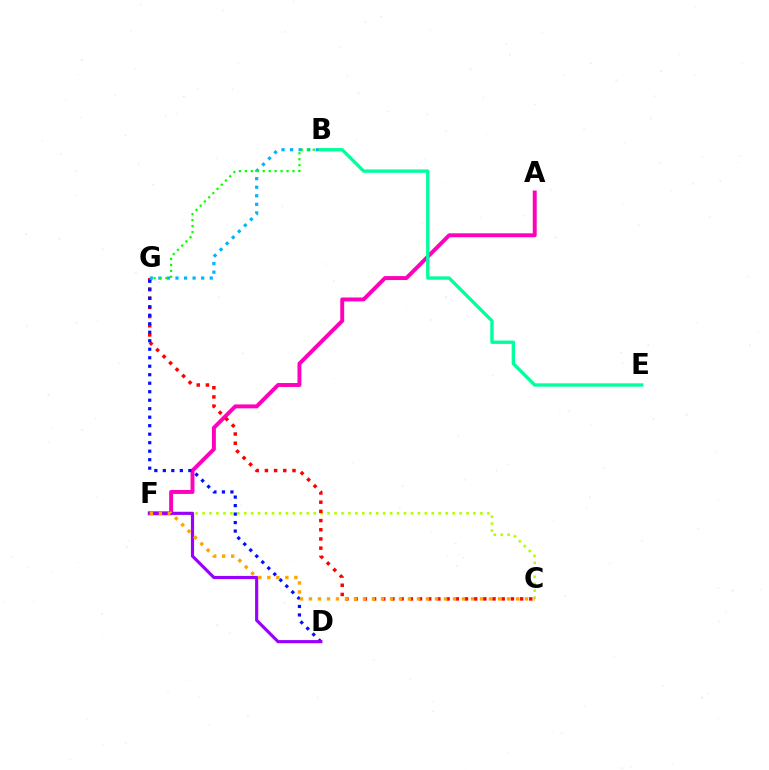{('C', 'F'): [{'color': '#b3ff00', 'line_style': 'dotted', 'thickness': 1.89}, {'color': '#ffa500', 'line_style': 'dotted', 'thickness': 2.45}], ('A', 'F'): [{'color': '#ff00bd', 'line_style': 'solid', 'thickness': 2.83}], ('C', 'G'): [{'color': '#ff0000', 'line_style': 'dotted', 'thickness': 2.5}], ('D', 'G'): [{'color': '#0010ff', 'line_style': 'dotted', 'thickness': 2.31}], ('D', 'F'): [{'color': '#9b00ff', 'line_style': 'solid', 'thickness': 2.28}], ('B', 'G'): [{'color': '#00b5ff', 'line_style': 'dotted', 'thickness': 2.32}, {'color': '#08ff00', 'line_style': 'dotted', 'thickness': 1.62}], ('B', 'E'): [{'color': '#00ff9d', 'line_style': 'solid', 'thickness': 2.41}]}